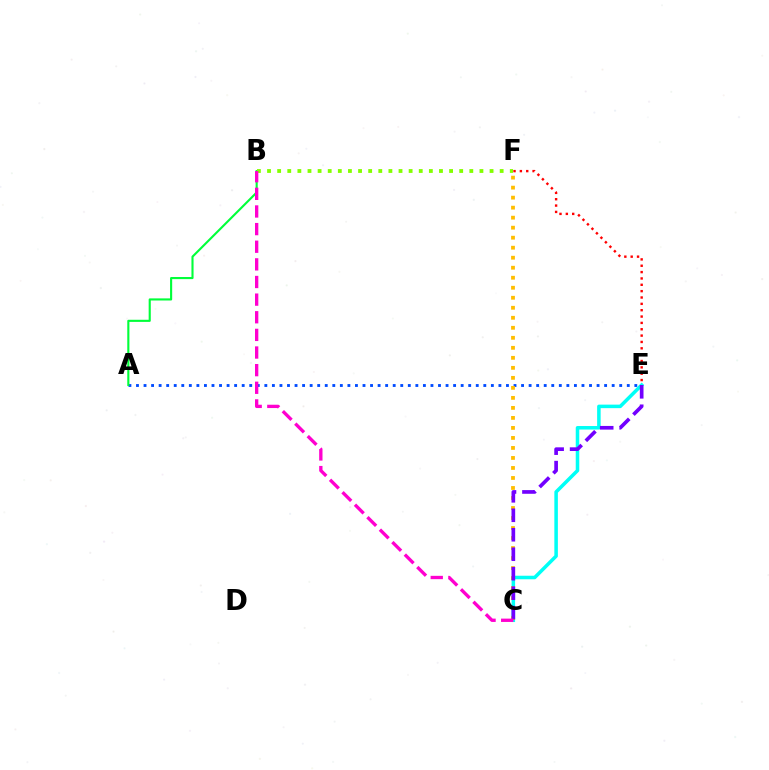{('A', 'E'): [{'color': '#004bff', 'line_style': 'dotted', 'thickness': 2.05}], ('A', 'B'): [{'color': '#00ff39', 'line_style': 'solid', 'thickness': 1.53}], ('C', 'E'): [{'color': '#00fff6', 'line_style': 'solid', 'thickness': 2.54}, {'color': '#7200ff', 'line_style': 'dashed', 'thickness': 2.65}], ('C', 'F'): [{'color': '#ffbd00', 'line_style': 'dotted', 'thickness': 2.72}], ('B', 'F'): [{'color': '#84ff00', 'line_style': 'dotted', 'thickness': 2.75}], ('B', 'C'): [{'color': '#ff00cf', 'line_style': 'dashed', 'thickness': 2.4}], ('E', 'F'): [{'color': '#ff0000', 'line_style': 'dotted', 'thickness': 1.73}]}